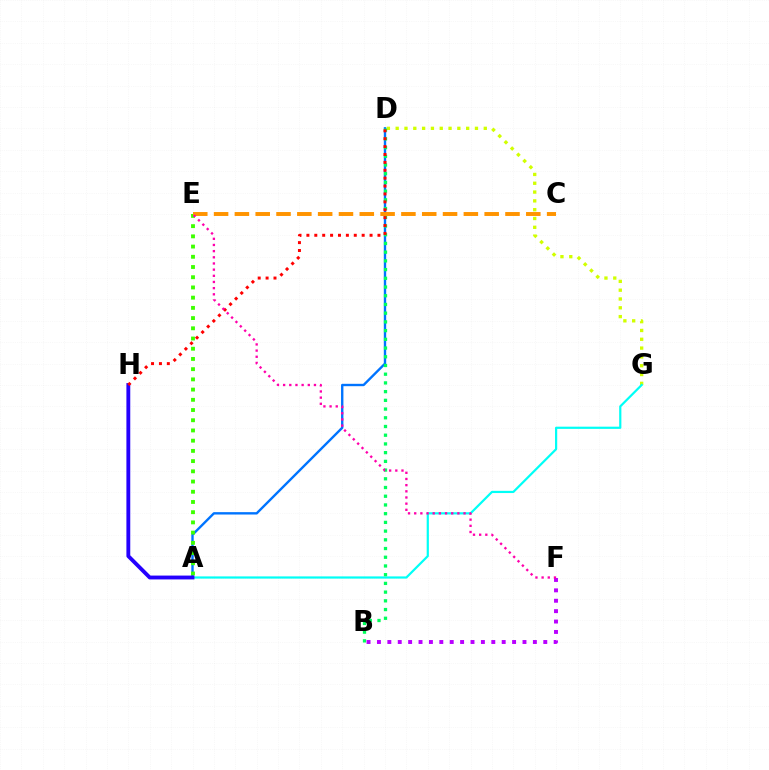{('D', 'G'): [{'color': '#d1ff00', 'line_style': 'dotted', 'thickness': 2.39}], ('A', 'G'): [{'color': '#00fff6', 'line_style': 'solid', 'thickness': 1.59}], ('A', 'D'): [{'color': '#0074ff', 'line_style': 'solid', 'thickness': 1.71}], ('B', 'D'): [{'color': '#00ff5c', 'line_style': 'dotted', 'thickness': 2.37}], ('B', 'F'): [{'color': '#b900ff', 'line_style': 'dotted', 'thickness': 2.82}], ('A', 'E'): [{'color': '#3dff00', 'line_style': 'dotted', 'thickness': 2.78}], ('A', 'H'): [{'color': '#2500ff', 'line_style': 'solid', 'thickness': 2.77}], ('D', 'H'): [{'color': '#ff0000', 'line_style': 'dotted', 'thickness': 2.14}], ('C', 'E'): [{'color': '#ff9400', 'line_style': 'dashed', 'thickness': 2.83}], ('E', 'F'): [{'color': '#ff00ac', 'line_style': 'dotted', 'thickness': 1.68}]}